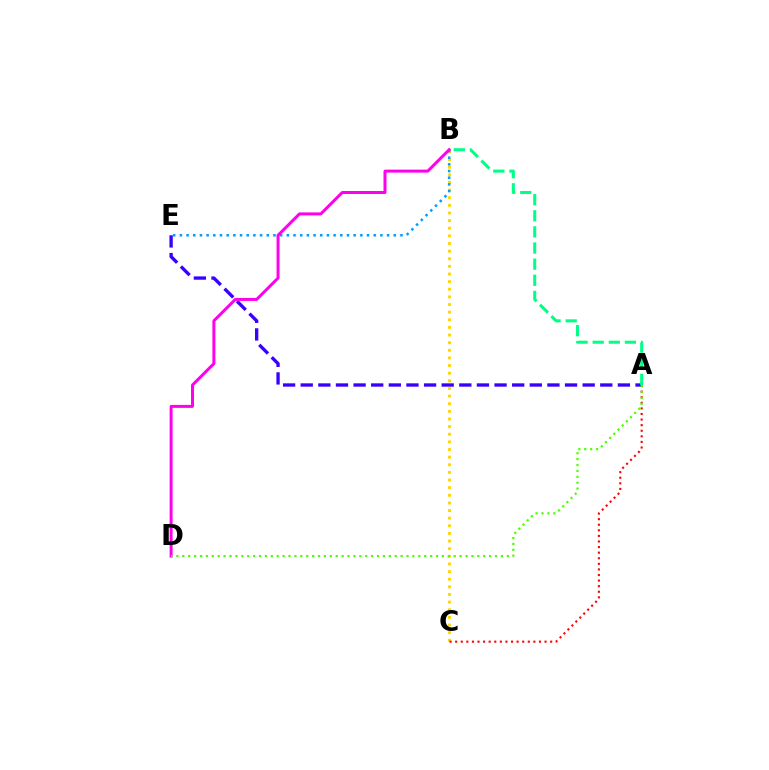{('B', 'C'): [{'color': '#ffd500', 'line_style': 'dotted', 'thickness': 2.07}], ('B', 'E'): [{'color': '#009eff', 'line_style': 'dotted', 'thickness': 1.82}], ('A', 'C'): [{'color': '#ff0000', 'line_style': 'dotted', 'thickness': 1.52}], ('A', 'E'): [{'color': '#3700ff', 'line_style': 'dashed', 'thickness': 2.39}], ('B', 'D'): [{'color': '#ff00ed', 'line_style': 'solid', 'thickness': 2.15}], ('A', 'D'): [{'color': '#4fff00', 'line_style': 'dotted', 'thickness': 1.6}], ('A', 'B'): [{'color': '#00ff86', 'line_style': 'dashed', 'thickness': 2.19}]}